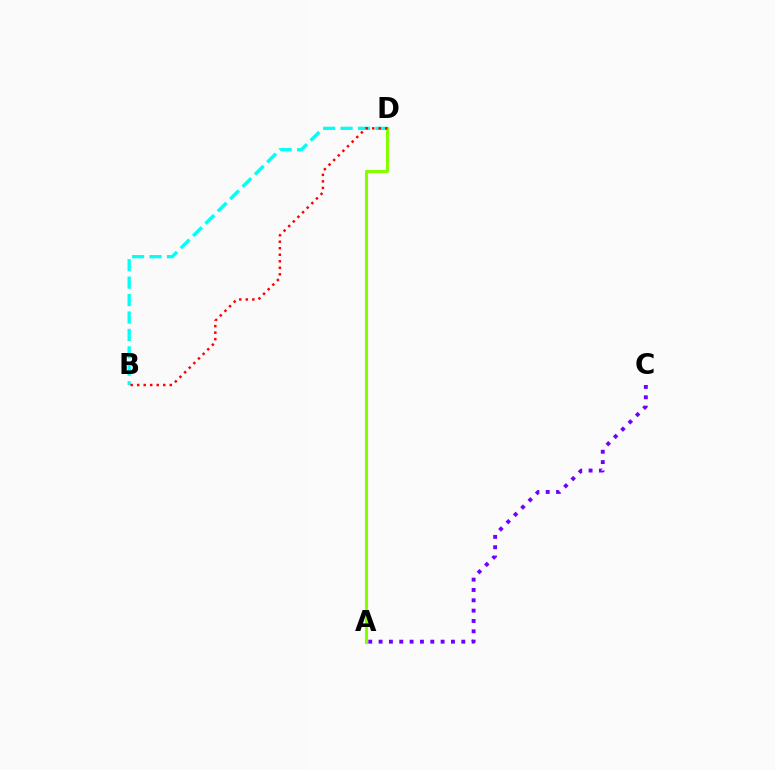{('B', 'D'): [{'color': '#00fff6', 'line_style': 'dashed', 'thickness': 2.37}, {'color': '#ff0000', 'line_style': 'dotted', 'thickness': 1.77}], ('A', 'C'): [{'color': '#7200ff', 'line_style': 'dotted', 'thickness': 2.81}], ('A', 'D'): [{'color': '#84ff00', 'line_style': 'solid', 'thickness': 2.24}]}